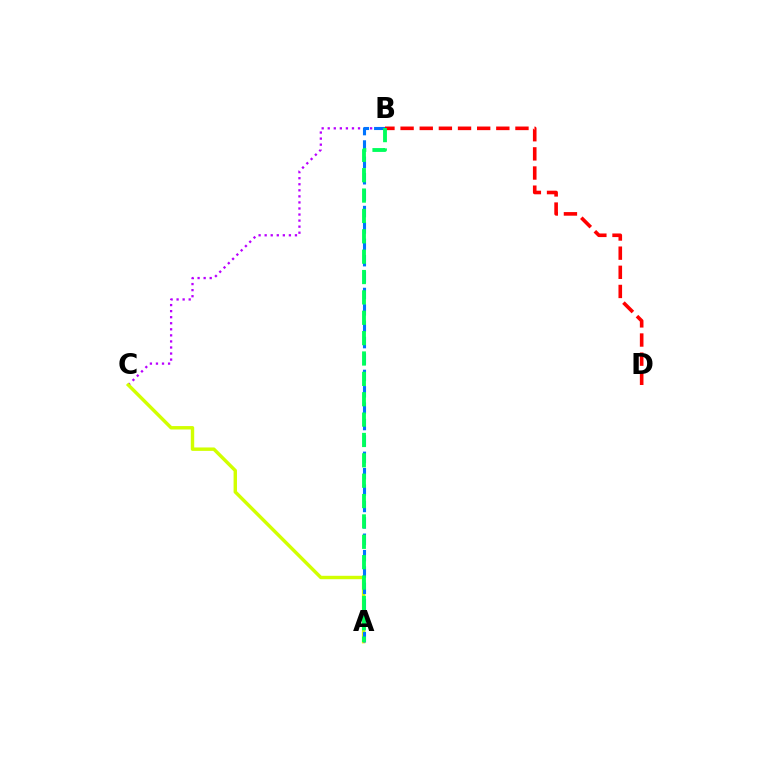{('B', 'C'): [{'color': '#b900ff', 'line_style': 'dotted', 'thickness': 1.65}], ('A', 'C'): [{'color': '#d1ff00', 'line_style': 'solid', 'thickness': 2.46}], ('A', 'B'): [{'color': '#0074ff', 'line_style': 'dashed', 'thickness': 2.23}, {'color': '#00ff5c', 'line_style': 'dashed', 'thickness': 2.77}], ('B', 'D'): [{'color': '#ff0000', 'line_style': 'dashed', 'thickness': 2.6}]}